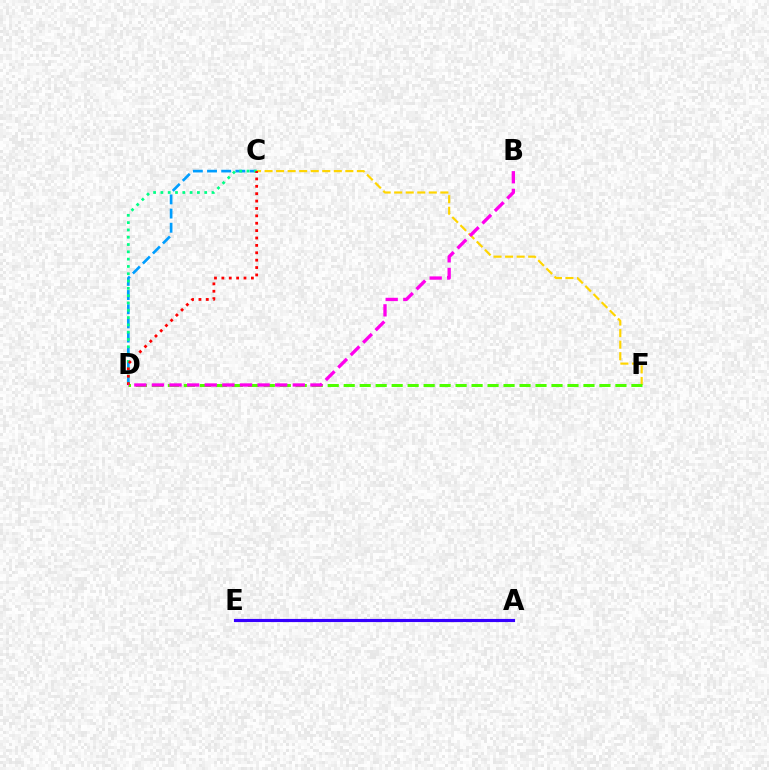{('C', 'F'): [{'color': '#ffd500', 'line_style': 'dashed', 'thickness': 1.57}], ('D', 'F'): [{'color': '#4fff00', 'line_style': 'dashed', 'thickness': 2.17}], ('C', 'D'): [{'color': '#009eff', 'line_style': 'dashed', 'thickness': 1.92}, {'color': '#00ff86', 'line_style': 'dotted', 'thickness': 1.98}, {'color': '#ff0000', 'line_style': 'dotted', 'thickness': 2.01}], ('A', 'E'): [{'color': '#3700ff', 'line_style': 'solid', 'thickness': 2.26}], ('B', 'D'): [{'color': '#ff00ed', 'line_style': 'dashed', 'thickness': 2.39}]}